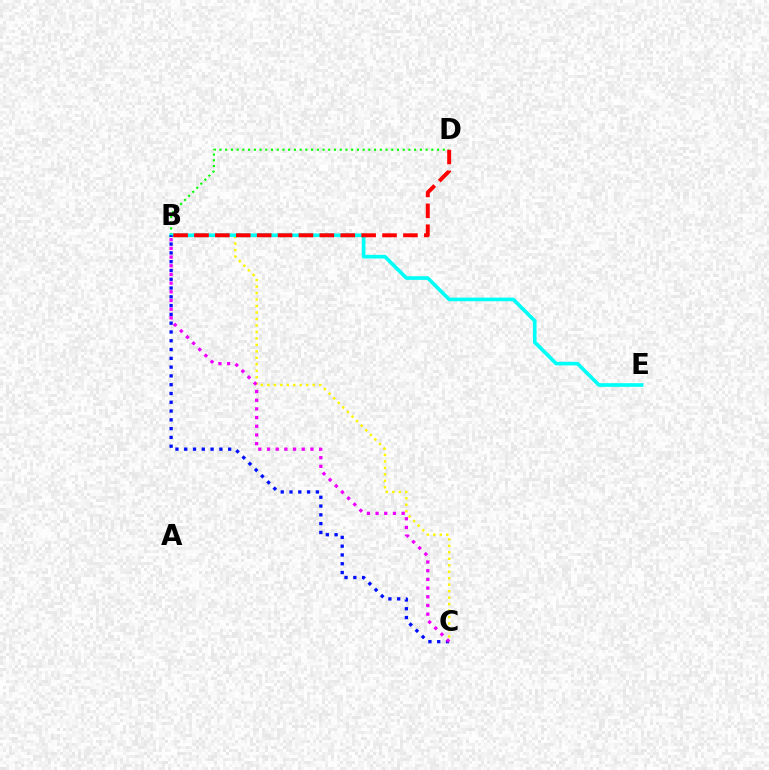{('B', 'D'): [{'color': '#08ff00', 'line_style': 'dotted', 'thickness': 1.56}, {'color': '#ff0000', 'line_style': 'dashed', 'thickness': 2.84}], ('B', 'C'): [{'color': '#fcf500', 'line_style': 'dotted', 'thickness': 1.76}, {'color': '#0010ff', 'line_style': 'dotted', 'thickness': 2.39}, {'color': '#ee00ff', 'line_style': 'dotted', 'thickness': 2.36}], ('B', 'E'): [{'color': '#00fff6', 'line_style': 'solid', 'thickness': 2.62}]}